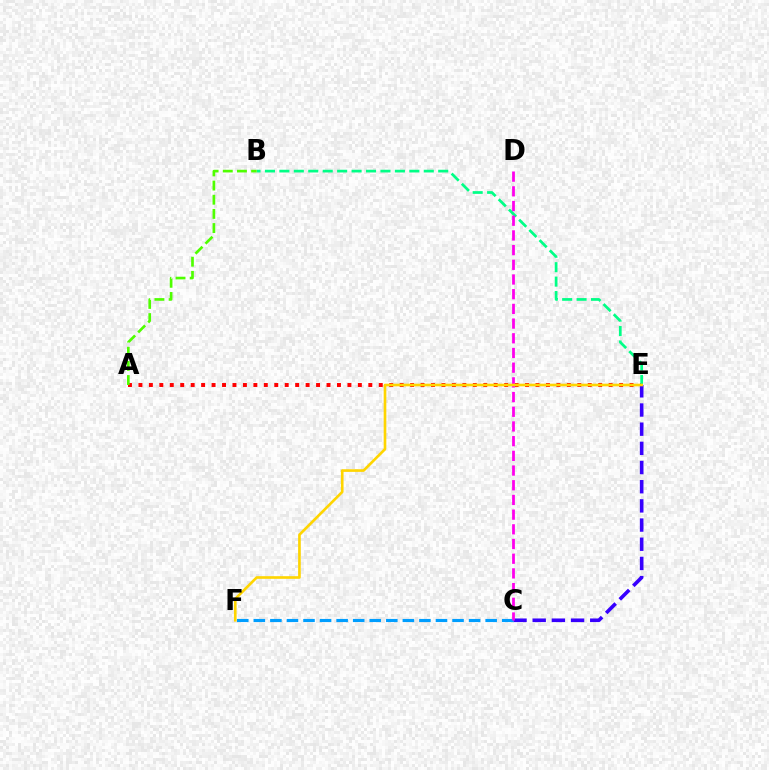{('A', 'E'): [{'color': '#ff0000', 'line_style': 'dotted', 'thickness': 2.84}], ('B', 'E'): [{'color': '#00ff86', 'line_style': 'dashed', 'thickness': 1.96}], ('C', 'E'): [{'color': '#3700ff', 'line_style': 'dashed', 'thickness': 2.61}], ('A', 'B'): [{'color': '#4fff00', 'line_style': 'dashed', 'thickness': 1.92}], ('C', 'F'): [{'color': '#009eff', 'line_style': 'dashed', 'thickness': 2.25}], ('C', 'D'): [{'color': '#ff00ed', 'line_style': 'dashed', 'thickness': 2.0}], ('E', 'F'): [{'color': '#ffd500', 'line_style': 'solid', 'thickness': 1.9}]}